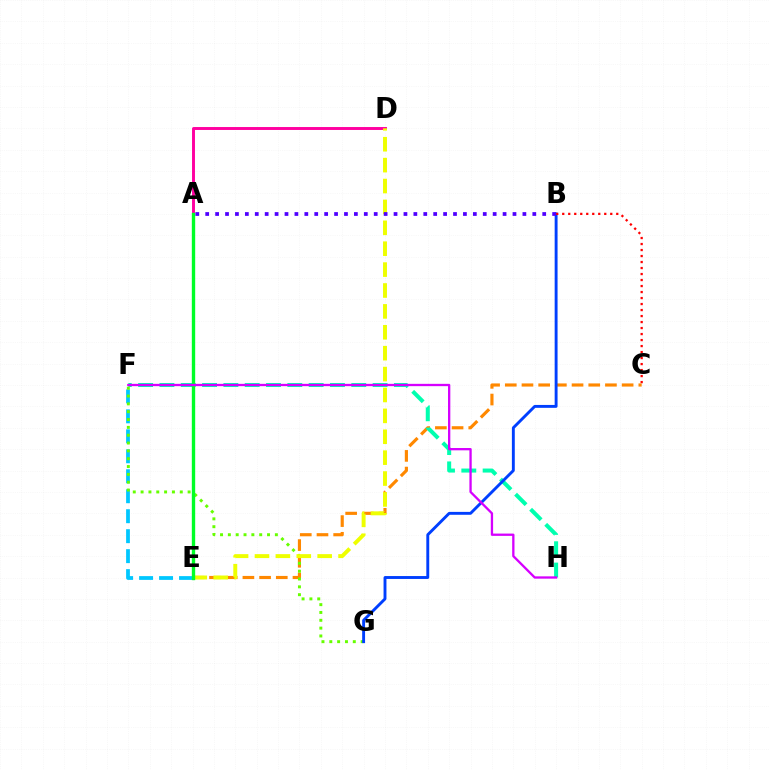{('E', 'F'): [{'color': '#00c7ff', 'line_style': 'dashed', 'thickness': 2.71}], ('A', 'D'): [{'color': '#ff00a0', 'line_style': 'solid', 'thickness': 2.11}], ('C', 'E'): [{'color': '#ff8800', 'line_style': 'dashed', 'thickness': 2.27}], ('F', 'H'): [{'color': '#00ffaf', 'line_style': 'dashed', 'thickness': 2.9}, {'color': '#d600ff', 'line_style': 'solid', 'thickness': 1.66}], ('F', 'G'): [{'color': '#66ff00', 'line_style': 'dotted', 'thickness': 2.13}], ('D', 'E'): [{'color': '#eeff00', 'line_style': 'dashed', 'thickness': 2.84}], ('A', 'E'): [{'color': '#00ff27', 'line_style': 'solid', 'thickness': 2.42}], ('B', 'G'): [{'color': '#003fff', 'line_style': 'solid', 'thickness': 2.09}], ('A', 'B'): [{'color': '#4f00ff', 'line_style': 'dotted', 'thickness': 2.69}], ('B', 'C'): [{'color': '#ff0000', 'line_style': 'dotted', 'thickness': 1.63}]}